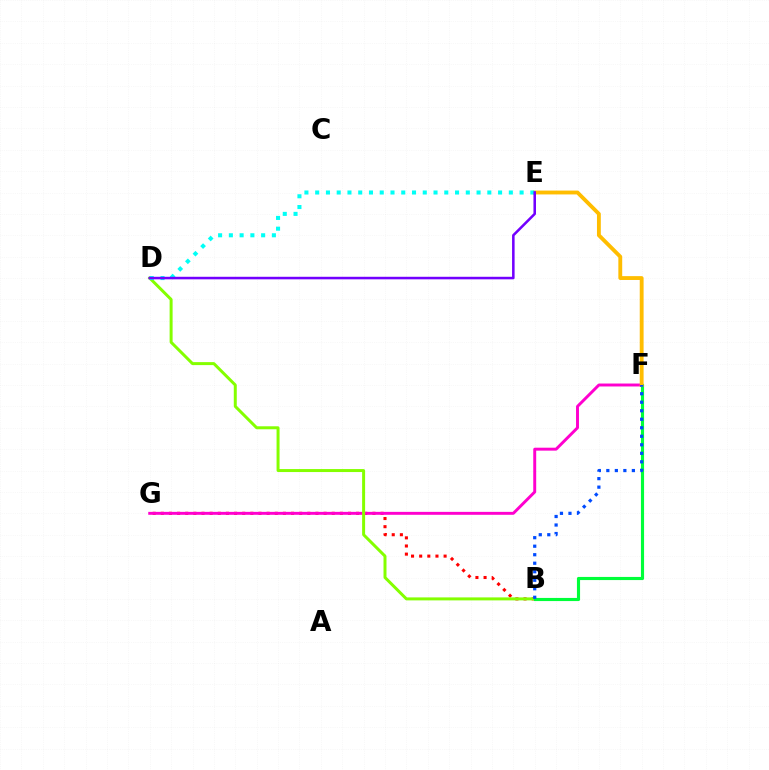{('B', 'G'): [{'color': '#ff0000', 'line_style': 'dotted', 'thickness': 2.21}], ('F', 'G'): [{'color': '#ff00cf', 'line_style': 'solid', 'thickness': 2.11}], ('B', 'D'): [{'color': '#84ff00', 'line_style': 'solid', 'thickness': 2.15}], ('B', 'F'): [{'color': '#00ff39', 'line_style': 'solid', 'thickness': 2.26}, {'color': '#004bff', 'line_style': 'dotted', 'thickness': 2.31}], ('E', 'F'): [{'color': '#ffbd00', 'line_style': 'solid', 'thickness': 2.77}], ('D', 'E'): [{'color': '#00fff6', 'line_style': 'dotted', 'thickness': 2.92}, {'color': '#7200ff', 'line_style': 'solid', 'thickness': 1.83}]}